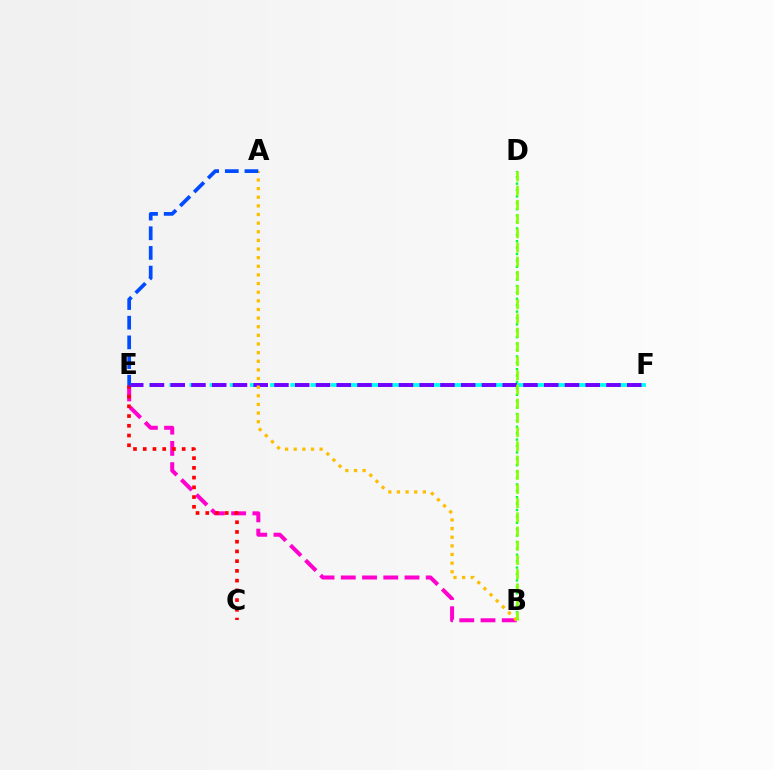{('B', 'E'): [{'color': '#ff00cf', 'line_style': 'dashed', 'thickness': 2.89}], ('B', 'D'): [{'color': '#00ff39', 'line_style': 'dotted', 'thickness': 1.74}, {'color': '#84ff00', 'line_style': 'dashed', 'thickness': 1.93}], ('E', 'F'): [{'color': '#00fff6', 'line_style': 'dashed', 'thickness': 2.74}, {'color': '#7200ff', 'line_style': 'dashed', 'thickness': 2.82}], ('C', 'E'): [{'color': '#ff0000', 'line_style': 'dotted', 'thickness': 2.65}], ('A', 'B'): [{'color': '#ffbd00', 'line_style': 'dotted', 'thickness': 2.35}], ('A', 'E'): [{'color': '#004bff', 'line_style': 'dashed', 'thickness': 2.67}]}